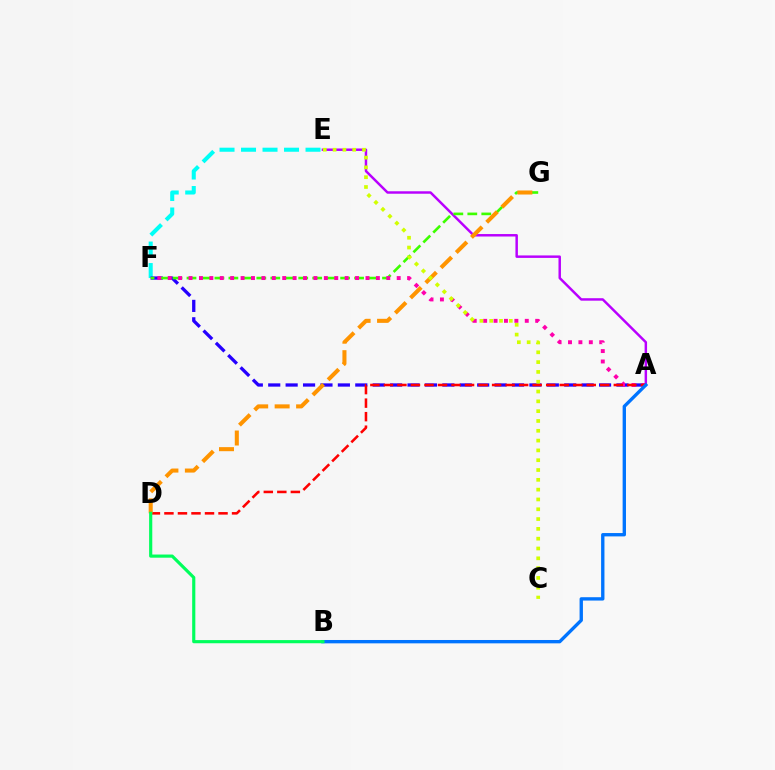{('A', 'E'): [{'color': '#b900ff', 'line_style': 'solid', 'thickness': 1.77}], ('E', 'F'): [{'color': '#00fff6', 'line_style': 'dashed', 'thickness': 2.92}], ('A', 'F'): [{'color': '#2500ff', 'line_style': 'dashed', 'thickness': 2.37}, {'color': '#ff00ac', 'line_style': 'dotted', 'thickness': 2.83}], ('F', 'G'): [{'color': '#3dff00', 'line_style': 'dashed', 'thickness': 1.9}], ('A', 'D'): [{'color': '#ff0000', 'line_style': 'dashed', 'thickness': 1.84}], ('D', 'G'): [{'color': '#ff9400', 'line_style': 'dashed', 'thickness': 2.92}], ('C', 'E'): [{'color': '#d1ff00', 'line_style': 'dotted', 'thickness': 2.67}], ('A', 'B'): [{'color': '#0074ff', 'line_style': 'solid', 'thickness': 2.41}], ('B', 'D'): [{'color': '#00ff5c', 'line_style': 'solid', 'thickness': 2.27}]}